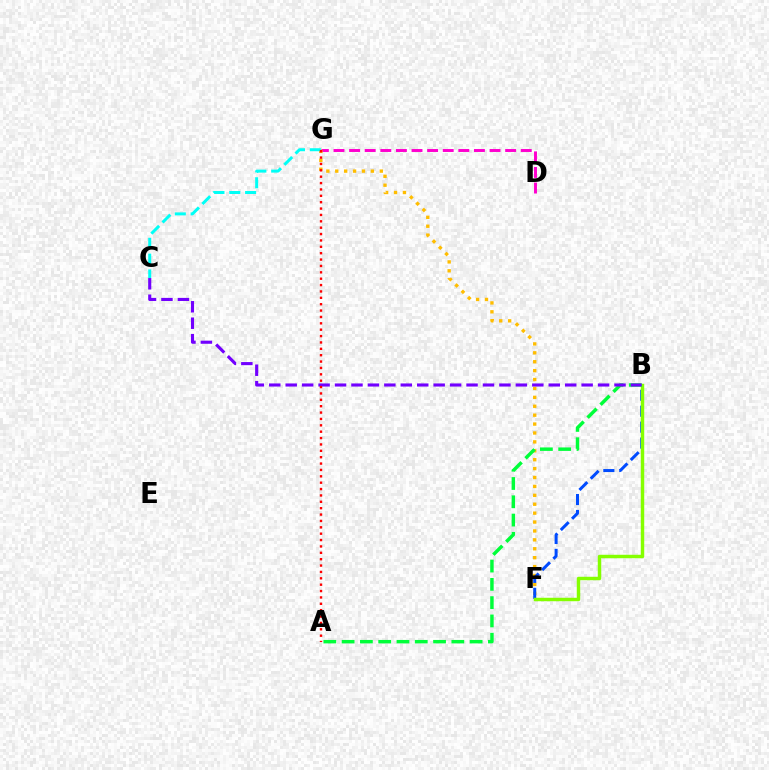{('D', 'G'): [{'color': '#ff00cf', 'line_style': 'dashed', 'thickness': 2.12}], ('F', 'G'): [{'color': '#ffbd00', 'line_style': 'dotted', 'thickness': 2.42}], ('B', 'F'): [{'color': '#004bff', 'line_style': 'dashed', 'thickness': 2.16}, {'color': '#84ff00', 'line_style': 'solid', 'thickness': 2.48}], ('C', 'G'): [{'color': '#00fff6', 'line_style': 'dashed', 'thickness': 2.15}], ('A', 'B'): [{'color': '#00ff39', 'line_style': 'dashed', 'thickness': 2.48}], ('B', 'C'): [{'color': '#7200ff', 'line_style': 'dashed', 'thickness': 2.23}], ('A', 'G'): [{'color': '#ff0000', 'line_style': 'dotted', 'thickness': 1.73}]}